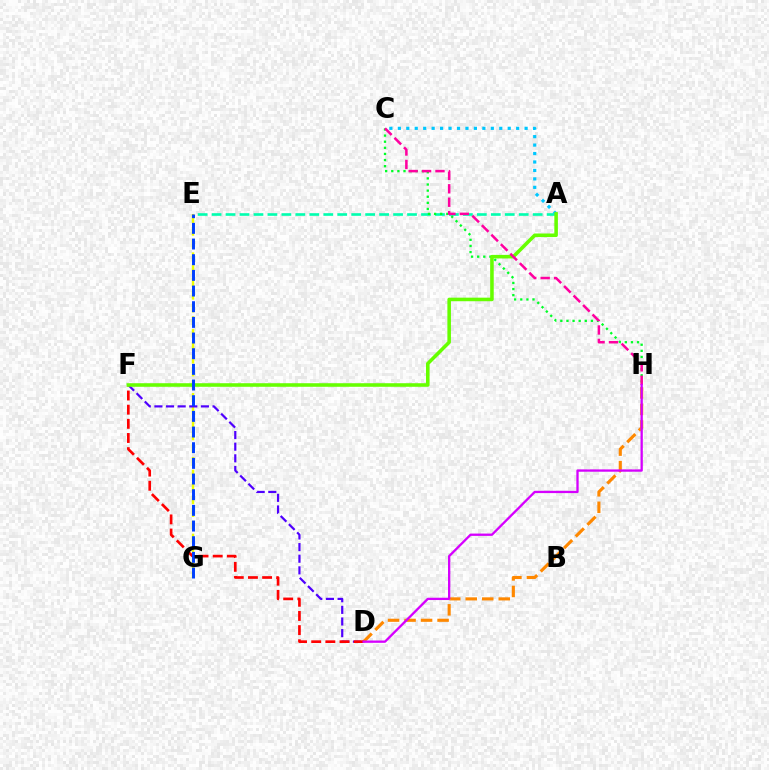{('E', 'G'): [{'color': '#eeff00', 'line_style': 'dashed', 'thickness': 1.74}, {'color': '#003fff', 'line_style': 'dashed', 'thickness': 2.13}], ('D', 'F'): [{'color': '#4f00ff', 'line_style': 'dashed', 'thickness': 1.58}, {'color': '#ff0000', 'line_style': 'dashed', 'thickness': 1.92}], ('D', 'H'): [{'color': '#ff8800', 'line_style': 'dashed', 'thickness': 2.24}, {'color': '#d600ff', 'line_style': 'solid', 'thickness': 1.66}], ('A', 'E'): [{'color': '#00ffaf', 'line_style': 'dashed', 'thickness': 1.9}], ('C', 'H'): [{'color': '#00ff27', 'line_style': 'dotted', 'thickness': 1.66}, {'color': '#ff00a0', 'line_style': 'dashed', 'thickness': 1.82}], ('A', 'C'): [{'color': '#00c7ff', 'line_style': 'dotted', 'thickness': 2.3}], ('A', 'F'): [{'color': '#66ff00', 'line_style': 'solid', 'thickness': 2.56}]}